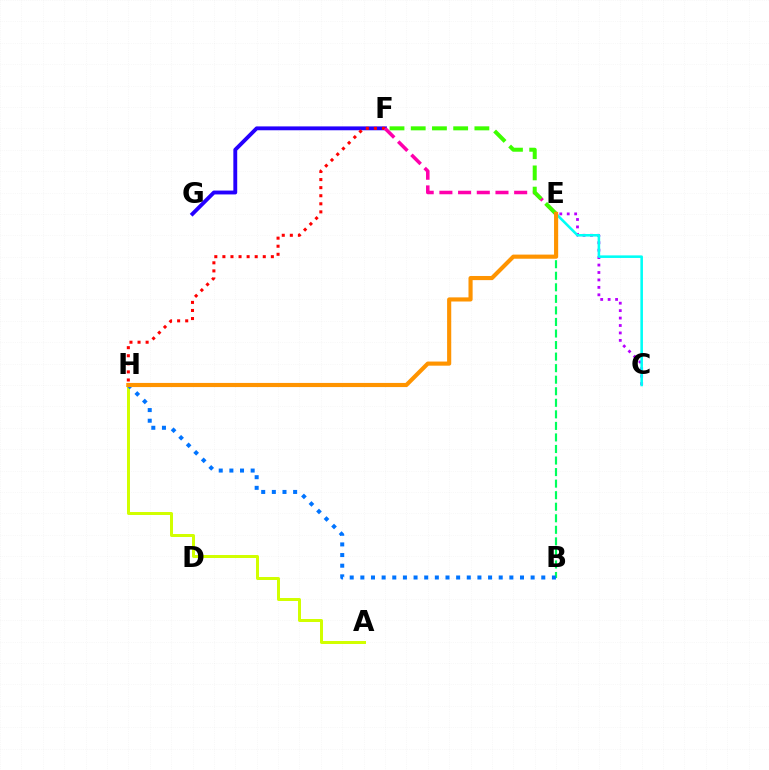{('F', 'G'): [{'color': '#2500ff', 'line_style': 'solid', 'thickness': 2.78}], ('C', 'E'): [{'color': '#b900ff', 'line_style': 'dotted', 'thickness': 2.02}, {'color': '#00fff6', 'line_style': 'solid', 'thickness': 1.85}], ('F', 'H'): [{'color': '#ff0000', 'line_style': 'dotted', 'thickness': 2.19}], ('E', 'F'): [{'color': '#ff00ac', 'line_style': 'dashed', 'thickness': 2.54}, {'color': '#3dff00', 'line_style': 'dashed', 'thickness': 2.88}], ('B', 'E'): [{'color': '#00ff5c', 'line_style': 'dashed', 'thickness': 1.57}], ('A', 'H'): [{'color': '#d1ff00', 'line_style': 'solid', 'thickness': 2.15}], ('B', 'H'): [{'color': '#0074ff', 'line_style': 'dotted', 'thickness': 2.89}], ('E', 'H'): [{'color': '#ff9400', 'line_style': 'solid', 'thickness': 2.98}]}